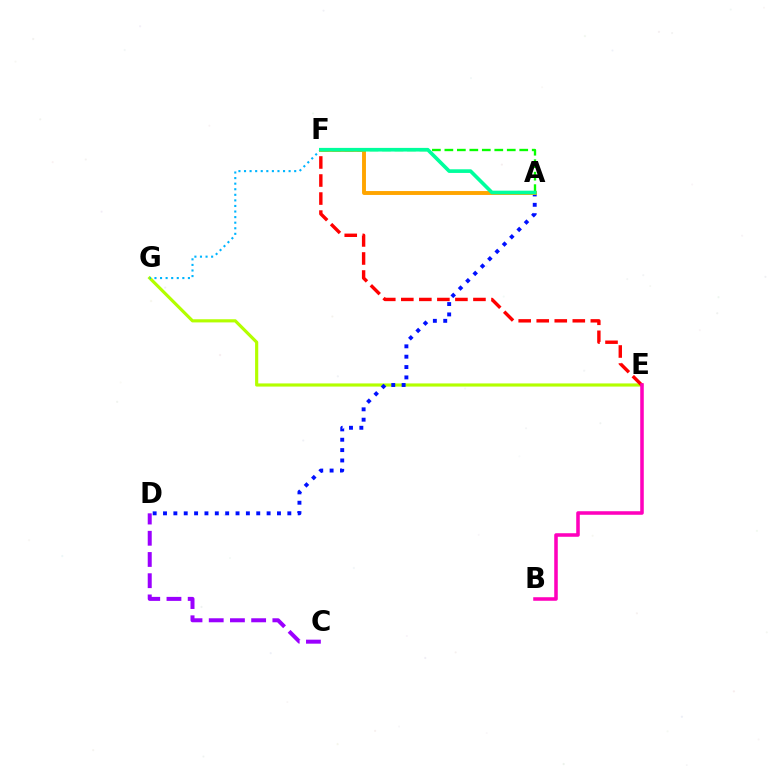{('C', 'D'): [{'color': '#9b00ff', 'line_style': 'dashed', 'thickness': 2.88}], ('E', 'G'): [{'color': '#b3ff00', 'line_style': 'solid', 'thickness': 2.27}], ('A', 'D'): [{'color': '#0010ff', 'line_style': 'dotted', 'thickness': 2.81}], ('F', 'G'): [{'color': '#00b5ff', 'line_style': 'dotted', 'thickness': 1.51}], ('A', 'F'): [{'color': '#ffa500', 'line_style': 'solid', 'thickness': 2.81}, {'color': '#08ff00', 'line_style': 'dashed', 'thickness': 1.7}, {'color': '#00ff9d', 'line_style': 'solid', 'thickness': 2.63}], ('E', 'F'): [{'color': '#ff0000', 'line_style': 'dashed', 'thickness': 2.45}], ('B', 'E'): [{'color': '#ff00bd', 'line_style': 'solid', 'thickness': 2.55}]}